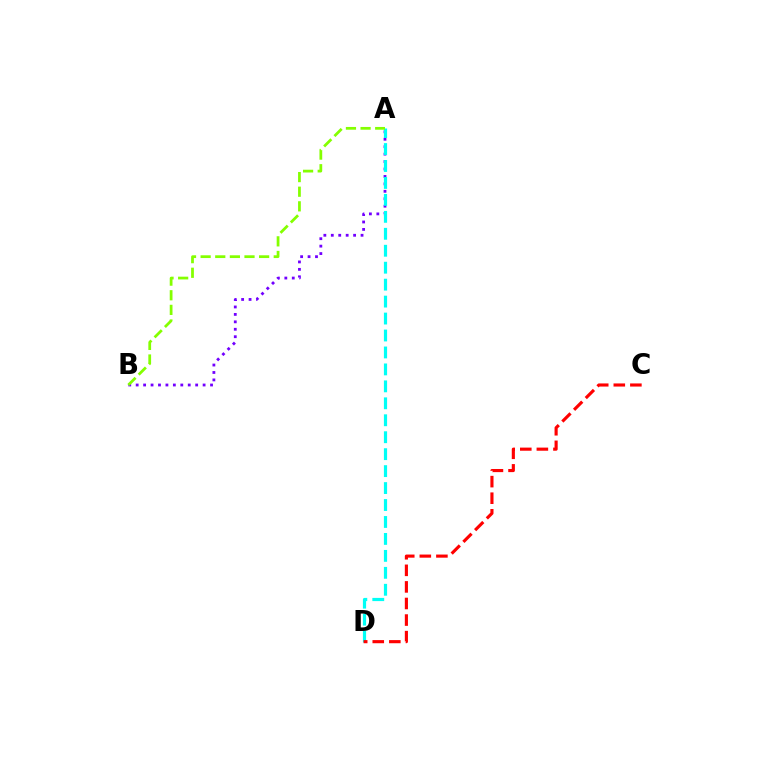{('A', 'B'): [{'color': '#7200ff', 'line_style': 'dotted', 'thickness': 2.02}, {'color': '#84ff00', 'line_style': 'dashed', 'thickness': 1.99}], ('A', 'D'): [{'color': '#00fff6', 'line_style': 'dashed', 'thickness': 2.3}], ('C', 'D'): [{'color': '#ff0000', 'line_style': 'dashed', 'thickness': 2.25}]}